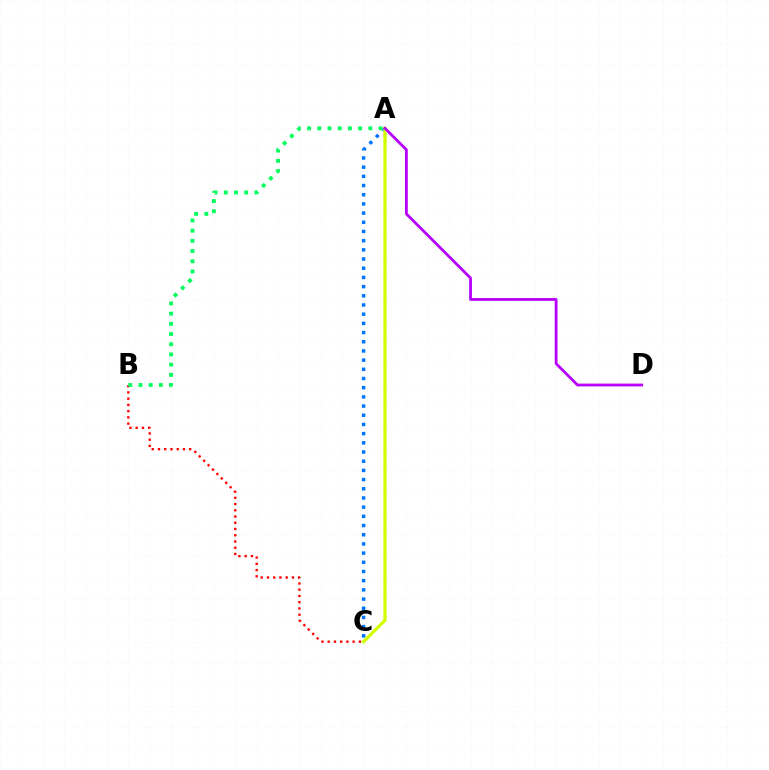{('A', 'C'): [{'color': '#0074ff', 'line_style': 'dotted', 'thickness': 2.5}, {'color': '#d1ff00', 'line_style': 'solid', 'thickness': 2.4}], ('A', 'D'): [{'color': '#b900ff', 'line_style': 'solid', 'thickness': 2.02}], ('B', 'C'): [{'color': '#ff0000', 'line_style': 'dotted', 'thickness': 1.7}], ('A', 'B'): [{'color': '#00ff5c', 'line_style': 'dotted', 'thickness': 2.77}]}